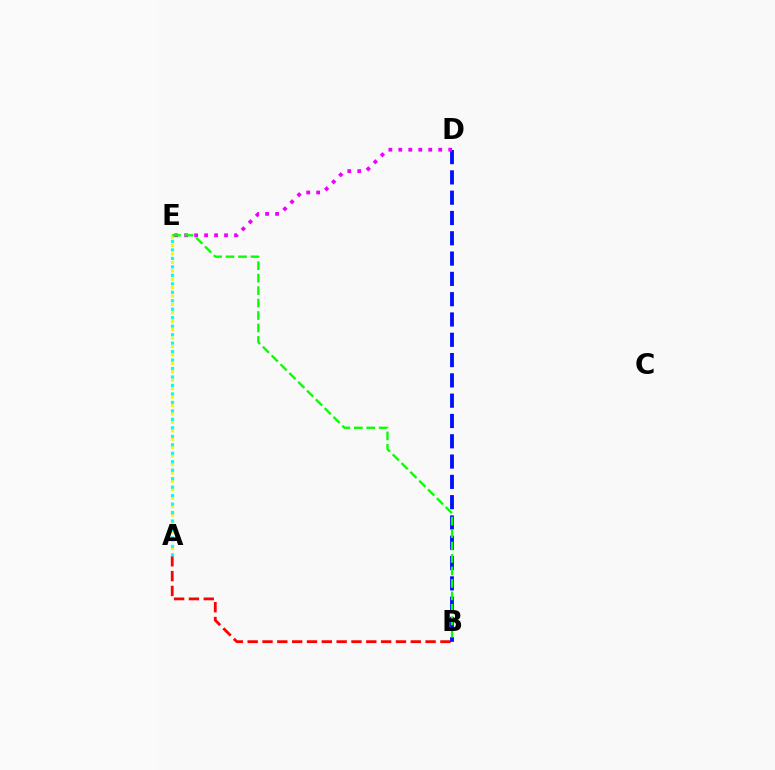{('A', 'E'): [{'color': '#fcf500', 'line_style': 'dotted', 'thickness': 2.29}, {'color': '#00fff6', 'line_style': 'dotted', 'thickness': 2.3}], ('A', 'B'): [{'color': '#ff0000', 'line_style': 'dashed', 'thickness': 2.01}], ('B', 'D'): [{'color': '#0010ff', 'line_style': 'dashed', 'thickness': 2.76}], ('D', 'E'): [{'color': '#ee00ff', 'line_style': 'dotted', 'thickness': 2.71}], ('B', 'E'): [{'color': '#08ff00', 'line_style': 'dashed', 'thickness': 1.69}]}